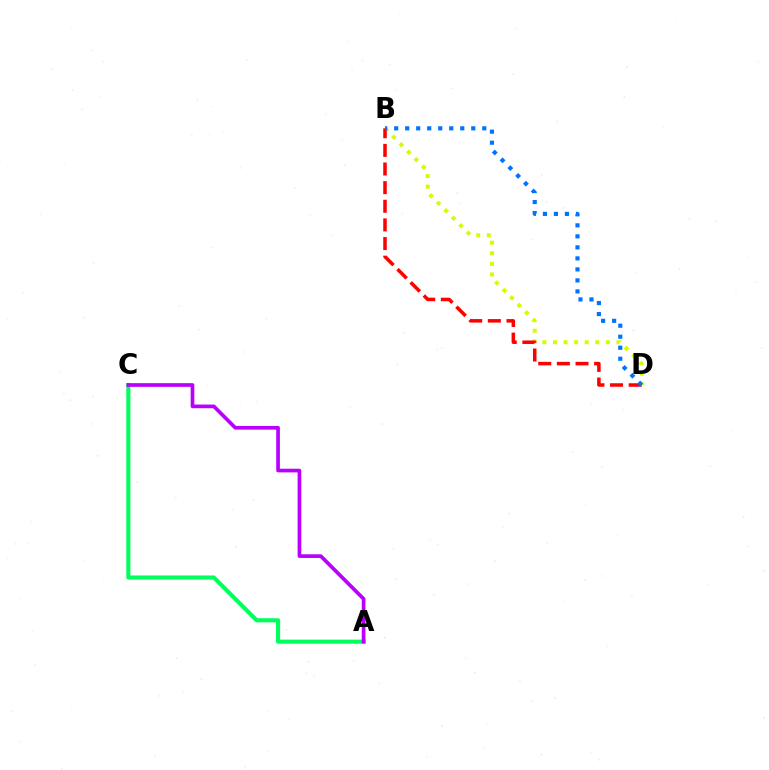{('A', 'C'): [{'color': '#00ff5c', 'line_style': 'solid', 'thickness': 2.95}, {'color': '#b900ff', 'line_style': 'solid', 'thickness': 2.65}], ('B', 'D'): [{'color': '#d1ff00', 'line_style': 'dotted', 'thickness': 2.87}, {'color': '#ff0000', 'line_style': 'dashed', 'thickness': 2.53}, {'color': '#0074ff', 'line_style': 'dotted', 'thickness': 2.99}]}